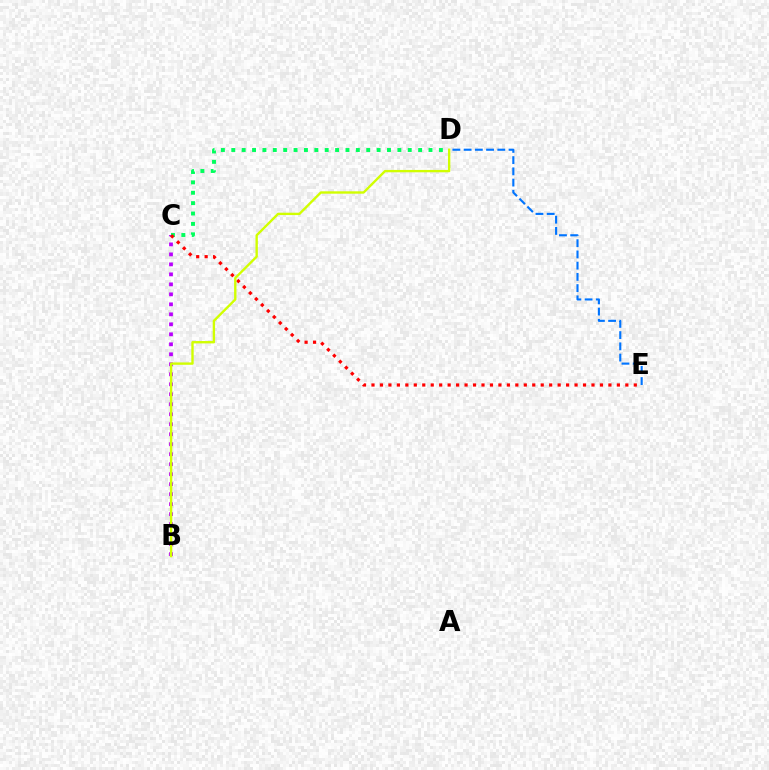{('B', 'C'): [{'color': '#b900ff', 'line_style': 'dotted', 'thickness': 2.71}], ('D', 'E'): [{'color': '#0074ff', 'line_style': 'dashed', 'thickness': 1.52}], ('C', 'D'): [{'color': '#00ff5c', 'line_style': 'dotted', 'thickness': 2.82}], ('C', 'E'): [{'color': '#ff0000', 'line_style': 'dotted', 'thickness': 2.3}], ('B', 'D'): [{'color': '#d1ff00', 'line_style': 'solid', 'thickness': 1.7}]}